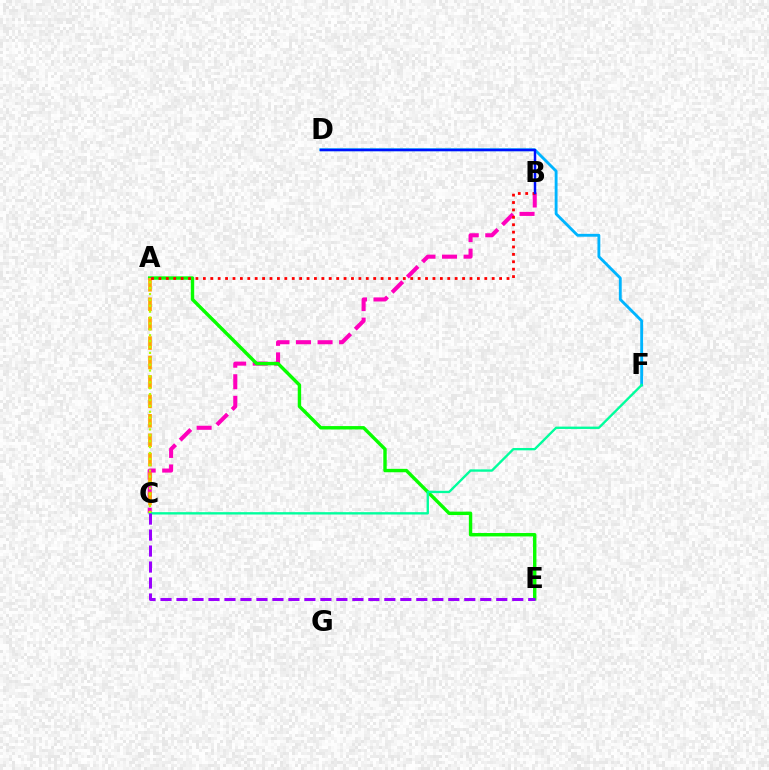{('D', 'F'): [{'color': '#00b5ff', 'line_style': 'solid', 'thickness': 2.06}], ('B', 'C'): [{'color': '#ff00bd', 'line_style': 'dashed', 'thickness': 2.93}], ('A', 'E'): [{'color': '#08ff00', 'line_style': 'solid', 'thickness': 2.45}], ('A', 'C'): [{'color': '#ffa500', 'line_style': 'dashed', 'thickness': 2.64}, {'color': '#b3ff00', 'line_style': 'dotted', 'thickness': 1.6}], ('A', 'B'): [{'color': '#ff0000', 'line_style': 'dotted', 'thickness': 2.01}], ('B', 'D'): [{'color': '#0010ff', 'line_style': 'solid', 'thickness': 1.78}], ('C', 'F'): [{'color': '#00ff9d', 'line_style': 'solid', 'thickness': 1.69}], ('C', 'E'): [{'color': '#9b00ff', 'line_style': 'dashed', 'thickness': 2.17}]}